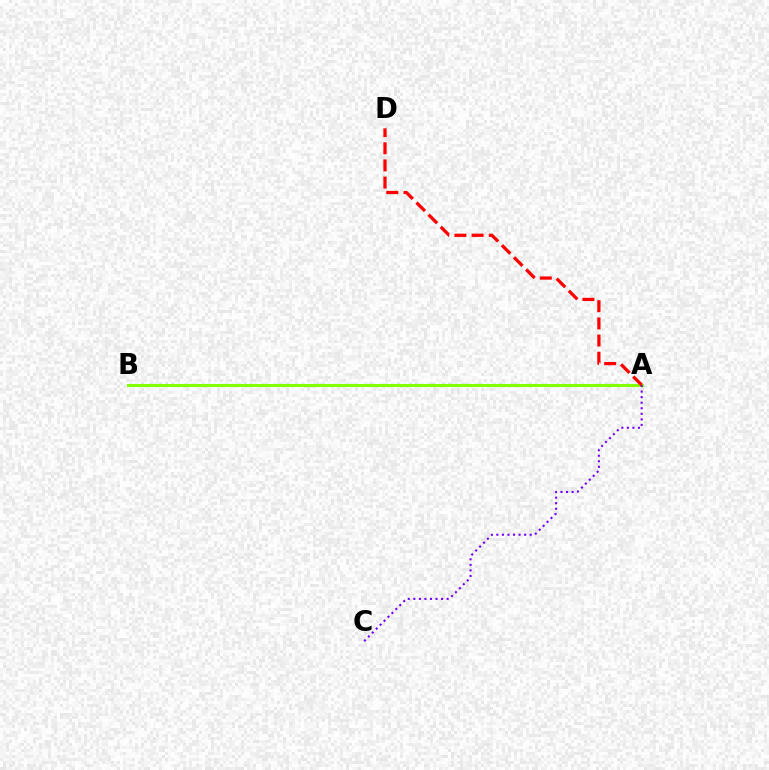{('A', 'B'): [{'color': '#00fff6', 'line_style': 'dotted', 'thickness': 1.61}, {'color': '#84ff00', 'line_style': 'solid', 'thickness': 2.2}], ('A', 'C'): [{'color': '#7200ff', 'line_style': 'dotted', 'thickness': 1.51}], ('A', 'D'): [{'color': '#ff0000', 'line_style': 'dashed', 'thickness': 2.33}]}